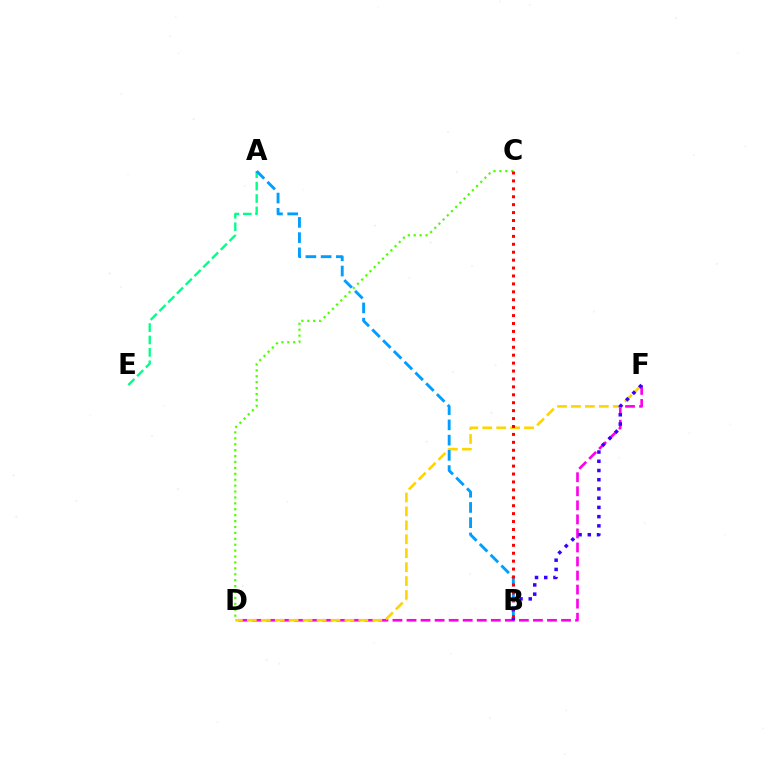{('D', 'F'): [{'color': '#ff00ed', 'line_style': 'dashed', 'thickness': 1.91}, {'color': '#ffd500', 'line_style': 'dashed', 'thickness': 1.89}], ('A', 'E'): [{'color': '#00ff86', 'line_style': 'dashed', 'thickness': 1.68}], ('C', 'D'): [{'color': '#4fff00', 'line_style': 'dotted', 'thickness': 1.61}], ('A', 'B'): [{'color': '#009eff', 'line_style': 'dashed', 'thickness': 2.07}], ('B', 'F'): [{'color': '#3700ff', 'line_style': 'dotted', 'thickness': 2.51}], ('B', 'C'): [{'color': '#ff0000', 'line_style': 'dotted', 'thickness': 2.15}]}